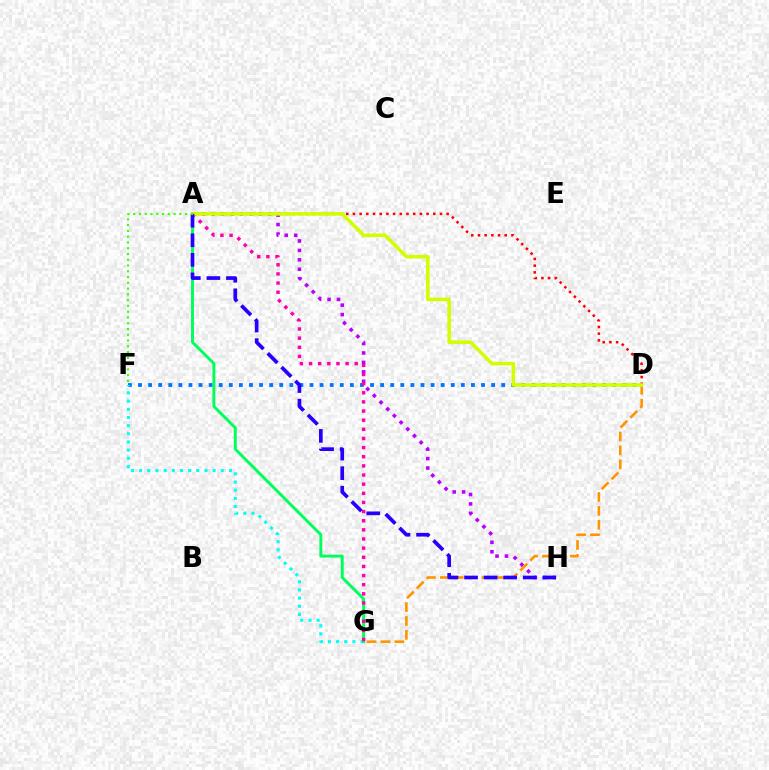{('D', 'F'): [{'color': '#0074ff', 'line_style': 'dotted', 'thickness': 2.74}], ('A', 'H'): [{'color': '#b900ff', 'line_style': 'dotted', 'thickness': 2.57}, {'color': '#2500ff', 'line_style': 'dashed', 'thickness': 2.66}], ('A', 'D'): [{'color': '#ff0000', 'line_style': 'dotted', 'thickness': 1.82}, {'color': '#d1ff00', 'line_style': 'solid', 'thickness': 2.55}], ('D', 'G'): [{'color': '#ff9400', 'line_style': 'dashed', 'thickness': 1.89}], ('F', 'G'): [{'color': '#00fff6', 'line_style': 'dotted', 'thickness': 2.22}], ('A', 'G'): [{'color': '#00ff5c', 'line_style': 'solid', 'thickness': 2.11}, {'color': '#ff00ac', 'line_style': 'dotted', 'thickness': 2.48}], ('A', 'F'): [{'color': '#3dff00', 'line_style': 'dotted', 'thickness': 1.57}]}